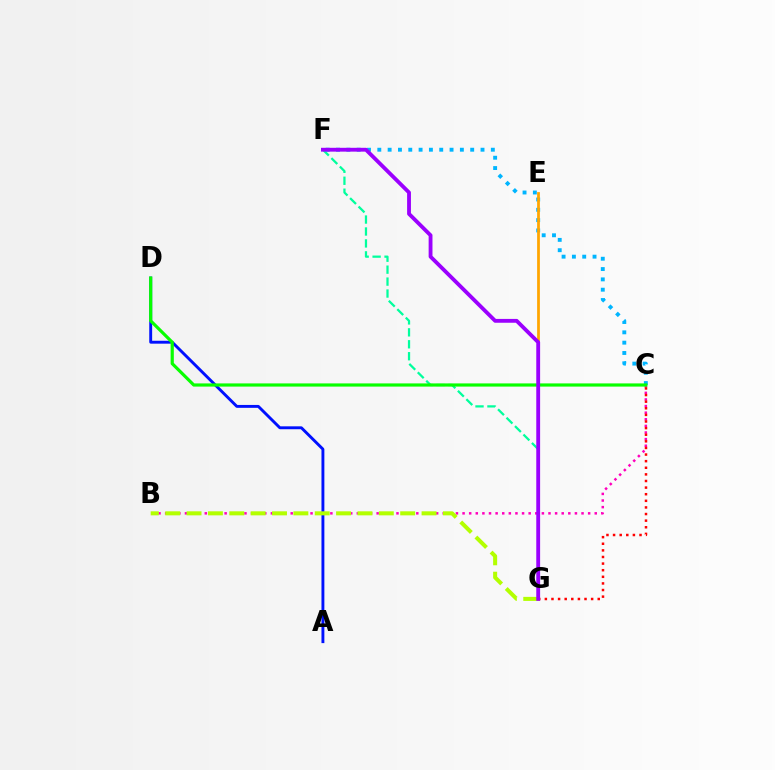{('A', 'D'): [{'color': '#0010ff', 'line_style': 'solid', 'thickness': 2.09}], ('C', 'F'): [{'color': '#00b5ff', 'line_style': 'dotted', 'thickness': 2.8}], ('B', 'C'): [{'color': '#ff00bd', 'line_style': 'dotted', 'thickness': 1.8}], ('C', 'G'): [{'color': '#ff0000', 'line_style': 'dotted', 'thickness': 1.8}], ('E', 'G'): [{'color': '#ffa500', 'line_style': 'solid', 'thickness': 1.99}], ('B', 'G'): [{'color': '#b3ff00', 'line_style': 'dashed', 'thickness': 2.9}], ('F', 'G'): [{'color': '#00ff9d', 'line_style': 'dashed', 'thickness': 1.62}, {'color': '#9b00ff', 'line_style': 'solid', 'thickness': 2.76}], ('C', 'D'): [{'color': '#08ff00', 'line_style': 'solid', 'thickness': 2.29}]}